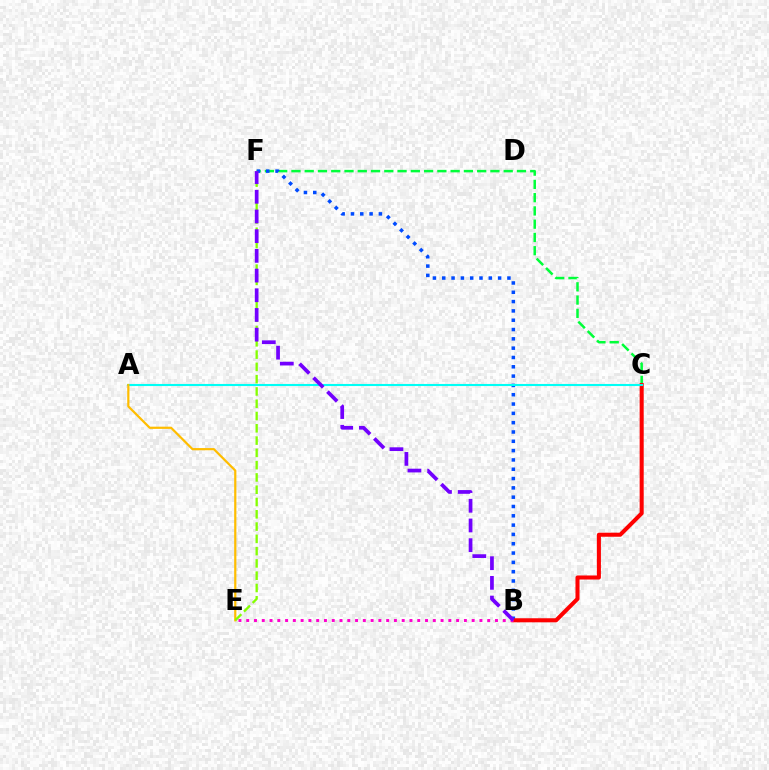{('C', 'F'): [{'color': '#00ff39', 'line_style': 'dashed', 'thickness': 1.8}], ('B', 'F'): [{'color': '#004bff', 'line_style': 'dotted', 'thickness': 2.53}, {'color': '#7200ff', 'line_style': 'dashed', 'thickness': 2.68}], ('B', 'C'): [{'color': '#ff0000', 'line_style': 'solid', 'thickness': 2.92}], ('A', 'C'): [{'color': '#00fff6', 'line_style': 'solid', 'thickness': 1.51}], ('B', 'E'): [{'color': '#ff00cf', 'line_style': 'dotted', 'thickness': 2.11}], ('A', 'E'): [{'color': '#ffbd00', 'line_style': 'solid', 'thickness': 1.59}], ('E', 'F'): [{'color': '#84ff00', 'line_style': 'dashed', 'thickness': 1.67}]}